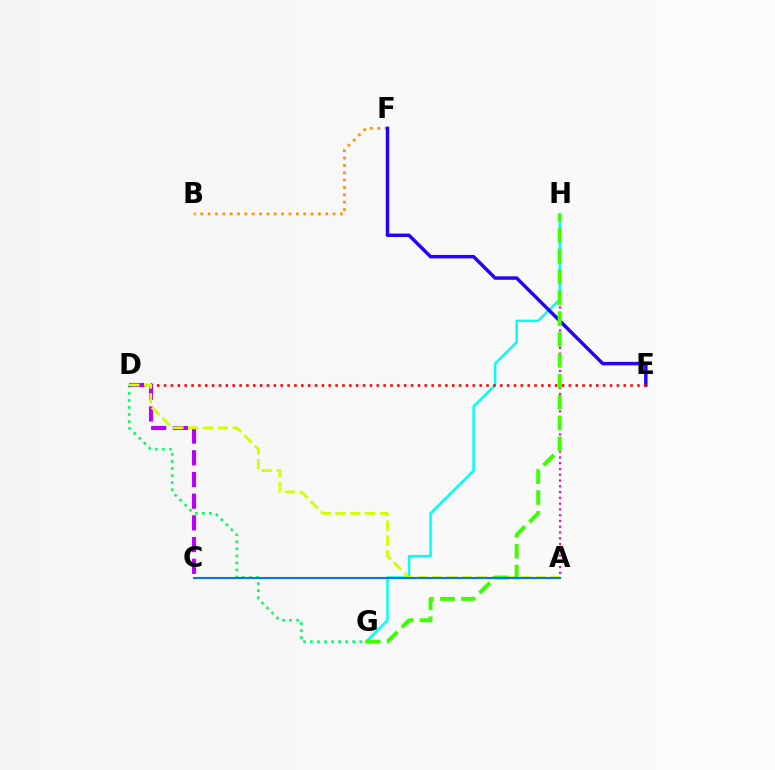{('B', 'F'): [{'color': '#ff9400', 'line_style': 'dotted', 'thickness': 2.0}], ('A', 'H'): [{'color': '#ff00ac', 'line_style': 'dotted', 'thickness': 1.57}], ('G', 'H'): [{'color': '#00fff6', 'line_style': 'solid', 'thickness': 1.77}, {'color': '#3dff00', 'line_style': 'dashed', 'thickness': 2.84}], ('E', 'F'): [{'color': '#2500ff', 'line_style': 'solid', 'thickness': 2.48}], ('D', 'E'): [{'color': '#ff0000', 'line_style': 'dotted', 'thickness': 1.86}], ('D', 'G'): [{'color': '#00ff5c', 'line_style': 'dotted', 'thickness': 1.91}], ('C', 'D'): [{'color': '#b900ff', 'line_style': 'dashed', 'thickness': 2.95}], ('A', 'D'): [{'color': '#d1ff00', 'line_style': 'dashed', 'thickness': 2.02}], ('A', 'C'): [{'color': '#0074ff', 'line_style': 'solid', 'thickness': 1.52}]}